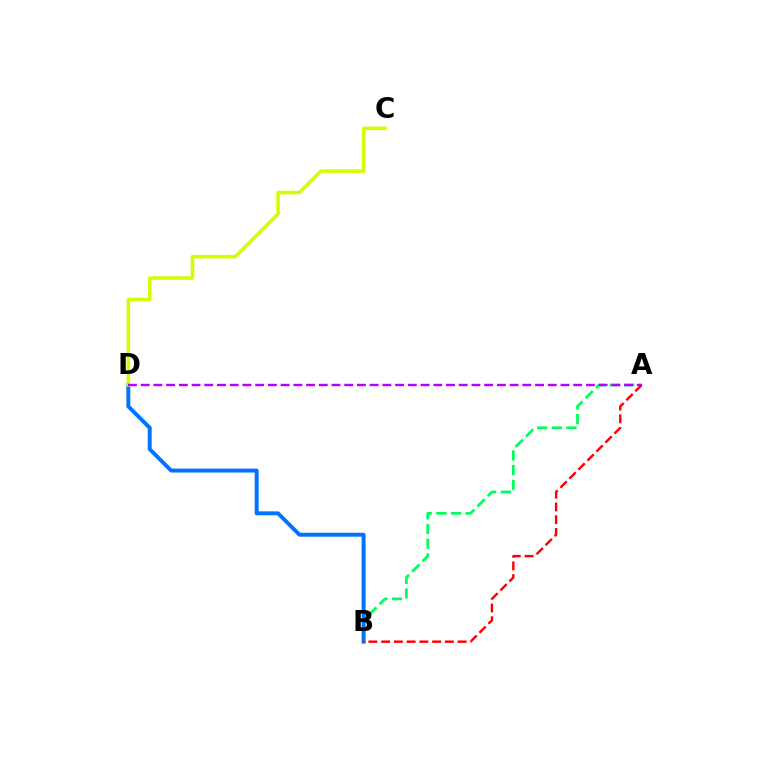{('A', 'B'): [{'color': '#00ff5c', 'line_style': 'dashed', 'thickness': 1.99}, {'color': '#ff0000', 'line_style': 'dashed', 'thickness': 1.73}], ('B', 'D'): [{'color': '#0074ff', 'line_style': 'solid', 'thickness': 2.84}], ('C', 'D'): [{'color': '#d1ff00', 'line_style': 'solid', 'thickness': 2.56}], ('A', 'D'): [{'color': '#b900ff', 'line_style': 'dashed', 'thickness': 1.73}]}